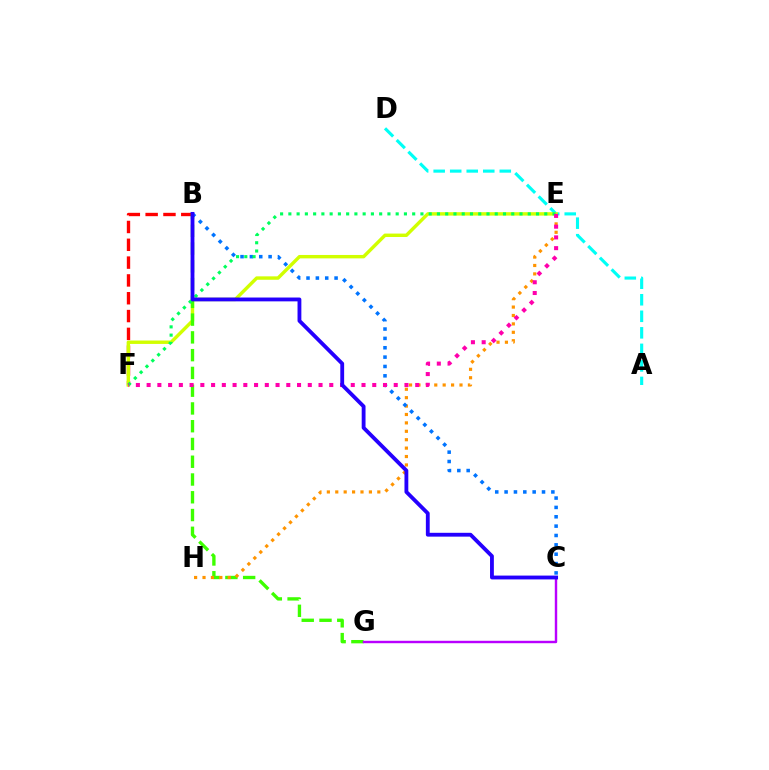{('B', 'F'): [{'color': '#ff0000', 'line_style': 'dashed', 'thickness': 2.42}], ('A', 'D'): [{'color': '#00fff6', 'line_style': 'dashed', 'thickness': 2.25}], ('E', 'F'): [{'color': '#d1ff00', 'line_style': 'solid', 'thickness': 2.46}, {'color': '#00ff5c', 'line_style': 'dotted', 'thickness': 2.24}, {'color': '#ff00ac', 'line_style': 'dotted', 'thickness': 2.92}], ('B', 'G'): [{'color': '#3dff00', 'line_style': 'dashed', 'thickness': 2.41}], ('C', 'G'): [{'color': '#b900ff', 'line_style': 'solid', 'thickness': 1.74}], ('E', 'H'): [{'color': '#ff9400', 'line_style': 'dotted', 'thickness': 2.28}], ('B', 'C'): [{'color': '#0074ff', 'line_style': 'dotted', 'thickness': 2.54}, {'color': '#2500ff', 'line_style': 'solid', 'thickness': 2.76}]}